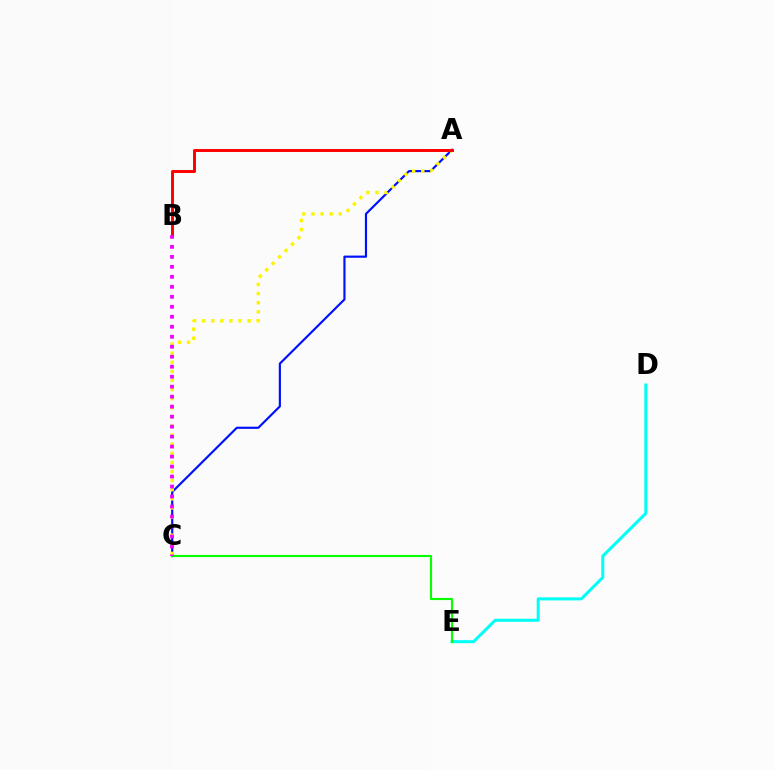{('A', 'C'): [{'color': '#0010ff', 'line_style': 'solid', 'thickness': 1.56}, {'color': '#fcf500', 'line_style': 'dotted', 'thickness': 2.47}], ('D', 'E'): [{'color': '#00fff6', 'line_style': 'solid', 'thickness': 2.18}], ('A', 'B'): [{'color': '#ff0000', 'line_style': 'solid', 'thickness': 2.12}], ('C', 'E'): [{'color': '#08ff00', 'line_style': 'solid', 'thickness': 1.53}], ('B', 'C'): [{'color': '#ee00ff', 'line_style': 'dotted', 'thickness': 2.71}]}